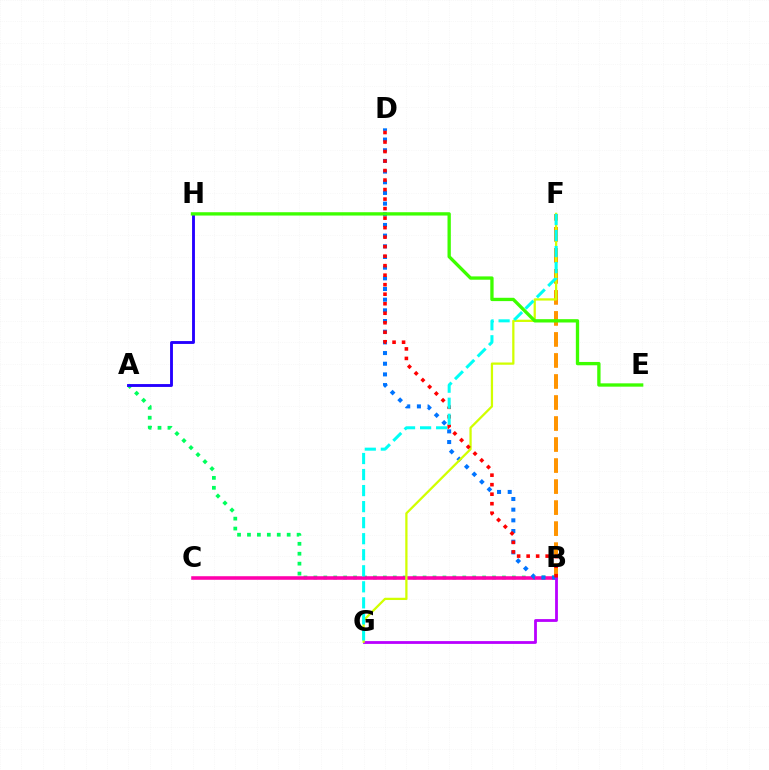{('A', 'B'): [{'color': '#00ff5c', 'line_style': 'dotted', 'thickness': 2.7}], ('B', 'F'): [{'color': '#ff9400', 'line_style': 'dashed', 'thickness': 2.86}], ('A', 'H'): [{'color': '#2500ff', 'line_style': 'solid', 'thickness': 2.06}], ('B', 'C'): [{'color': '#ff00ac', 'line_style': 'solid', 'thickness': 2.56}], ('B', 'D'): [{'color': '#0074ff', 'line_style': 'dotted', 'thickness': 2.9}, {'color': '#ff0000', 'line_style': 'dotted', 'thickness': 2.58}], ('B', 'G'): [{'color': '#b900ff', 'line_style': 'solid', 'thickness': 2.01}], ('F', 'G'): [{'color': '#d1ff00', 'line_style': 'solid', 'thickness': 1.63}, {'color': '#00fff6', 'line_style': 'dashed', 'thickness': 2.18}], ('E', 'H'): [{'color': '#3dff00', 'line_style': 'solid', 'thickness': 2.39}]}